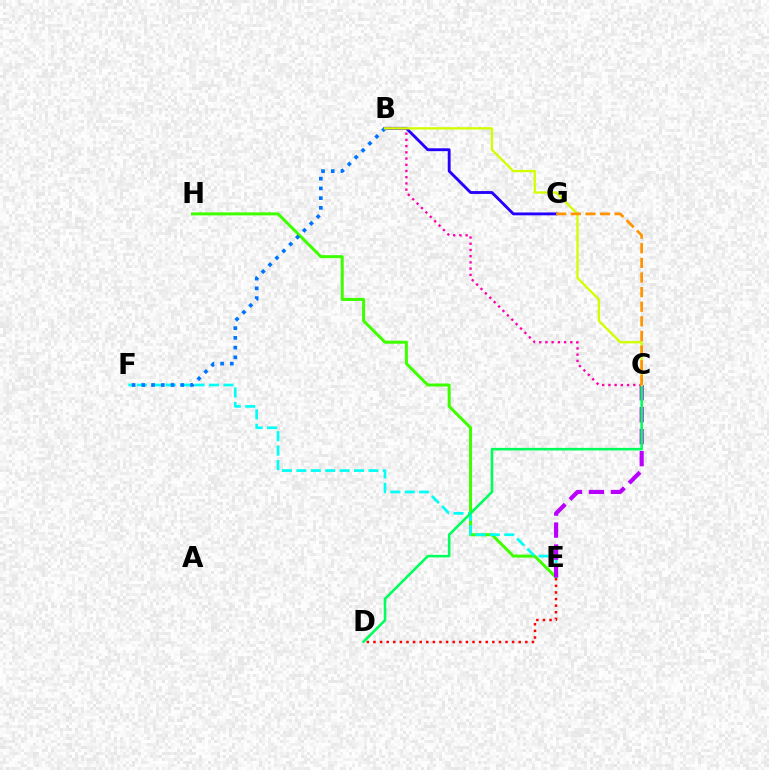{('E', 'H'): [{'color': '#3dff00', 'line_style': 'solid', 'thickness': 2.16}], ('D', 'E'): [{'color': '#ff0000', 'line_style': 'dotted', 'thickness': 1.79}], ('E', 'F'): [{'color': '#00fff6', 'line_style': 'dashed', 'thickness': 1.96}], ('B', 'G'): [{'color': '#2500ff', 'line_style': 'solid', 'thickness': 2.06}], ('C', 'E'): [{'color': '#b900ff', 'line_style': 'dashed', 'thickness': 2.99}], ('C', 'D'): [{'color': '#00ff5c', 'line_style': 'solid', 'thickness': 1.86}], ('B', 'C'): [{'color': '#ff00ac', 'line_style': 'dotted', 'thickness': 1.69}, {'color': '#d1ff00', 'line_style': 'solid', 'thickness': 1.67}], ('B', 'F'): [{'color': '#0074ff', 'line_style': 'dotted', 'thickness': 2.64}], ('C', 'G'): [{'color': '#ff9400', 'line_style': 'dashed', 'thickness': 1.99}]}